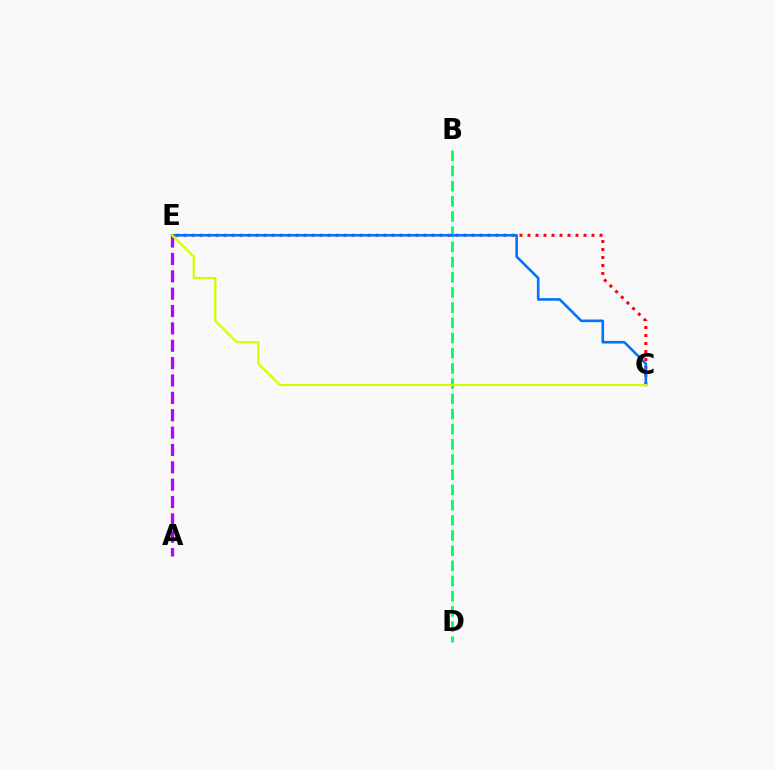{('C', 'E'): [{'color': '#ff0000', 'line_style': 'dotted', 'thickness': 2.17}, {'color': '#0074ff', 'line_style': 'solid', 'thickness': 1.88}, {'color': '#d1ff00', 'line_style': 'solid', 'thickness': 1.61}], ('B', 'D'): [{'color': '#00ff5c', 'line_style': 'dashed', 'thickness': 2.06}], ('A', 'E'): [{'color': '#b900ff', 'line_style': 'dashed', 'thickness': 2.36}]}